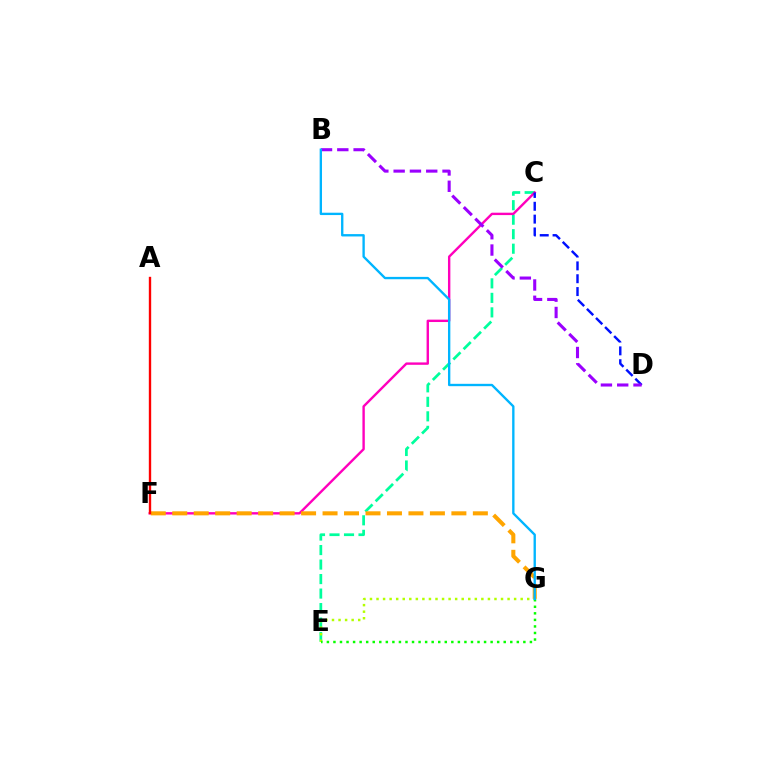{('C', 'E'): [{'color': '#00ff9d', 'line_style': 'dashed', 'thickness': 1.97}], ('C', 'F'): [{'color': '#ff00bd', 'line_style': 'solid', 'thickness': 1.72}], ('F', 'G'): [{'color': '#ffa500', 'line_style': 'dashed', 'thickness': 2.92}], ('C', 'D'): [{'color': '#0010ff', 'line_style': 'dashed', 'thickness': 1.74}], ('A', 'F'): [{'color': '#ff0000', 'line_style': 'solid', 'thickness': 1.71}], ('B', 'D'): [{'color': '#9b00ff', 'line_style': 'dashed', 'thickness': 2.21}], ('E', 'G'): [{'color': '#b3ff00', 'line_style': 'dotted', 'thickness': 1.78}, {'color': '#08ff00', 'line_style': 'dotted', 'thickness': 1.78}], ('B', 'G'): [{'color': '#00b5ff', 'line_style': 'solid', 'thickness': 1.69}]}